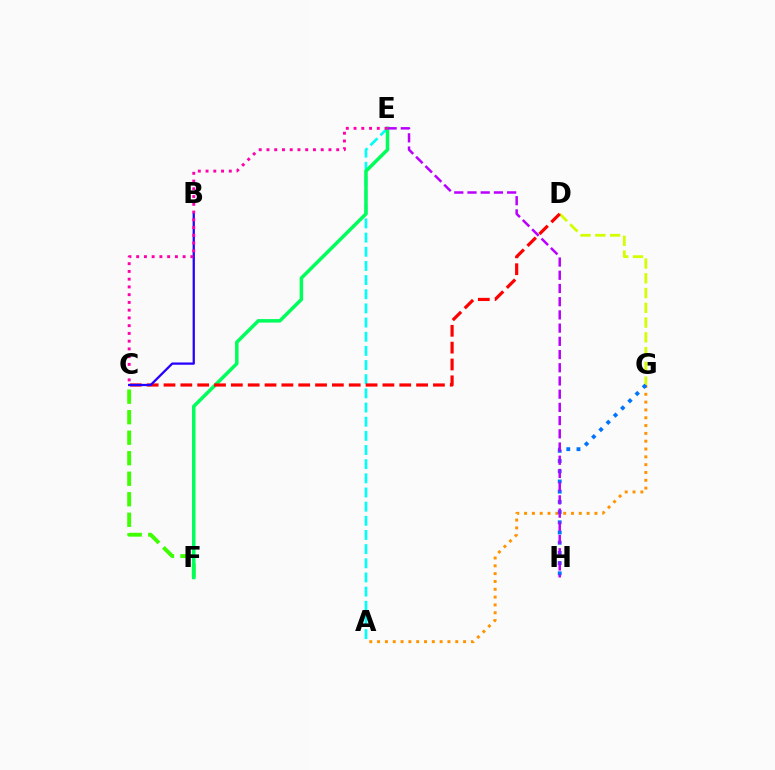{('A', 'E'): [{'color': '#00fff6', 'line_style': 'dashed', 'thickness': 1.92}], ('A', 'G'): [{'color': '#ff9400', 'line_style': 'dotted', 'thickness': 2.12}], ('D', 'G'): [{'color': '#d1ff00', 'line_style': 'dashed', 'thickness': 2.0}], ('C', 'F'): [{'color': '#3dff00', 'line_style': 'dashed', 'thickness': 2.79}], ('E', 'F'): [{'color': '#00ff5c', 'line_style': 'solid', 'thickness': 2.53}], ('G', 'H'): [{'color': '#0074ff', 'line_style': 'dotted', 'thickness': 2.77}], ('C', 'D'): [{'color': '#ff0000', 'line_style': 'dashed', 'thickness': 2.29}], ('E', 'H'): [{'color': '#b900ff', 'line_style': 'dashed', 'thickness': 1.79}], ('B', 'C'): [{'color': '#2500ff', 'line_style': 'solid', 'thickness': 1.64}], ('C', 'E'): [{'color': '#ff00ac', 'line_style': 'dotted', 'thickness': 2.11}]}